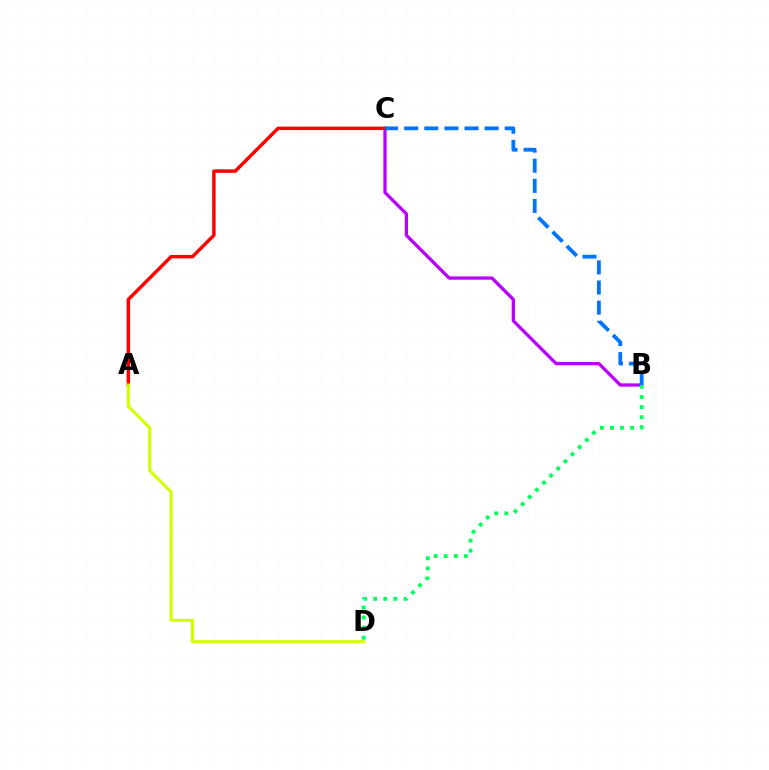{('B', 'C'): [{'color': '#b900ff', 'line_style': 'solid', 'thickness': 2.36}, {'color': '#0074ff', 'line_style': 'dashed', 'thickness': 2.73}], ('A', 'C'): [{'color': '#ff0000', 'line_style': 'solid', 'thickness': 2.49}], ('A', 'D'): [{'color': '#d1ff00', 'line_style': 'solid', 'thickness': 2.25}], ('B', 'D'): [{'color': '#00ff5c', 'line_style': 'dotted', 'thickness': 2.74}]}